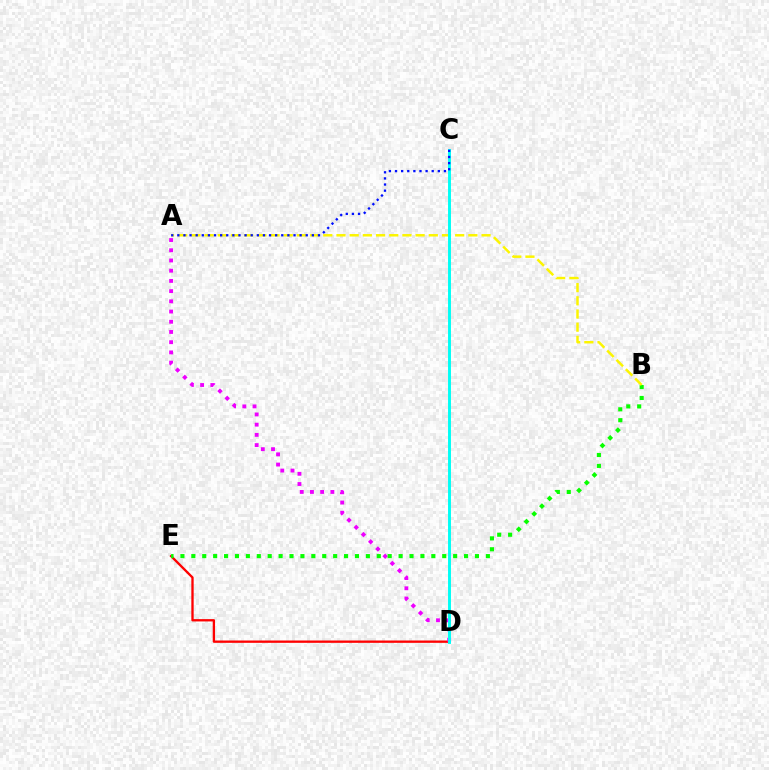{('D', 'E'): [{'color': '#ff0000', 'line_style': 'solid', 'thickness': 1.67}], ('A', 'D'): [{'color': '#ee00ff', 'line_style': 'dotted', 'thickness': 2.77}], ('B', 'E'): [{'color': '#08ff00', 'line_style': 'dotted', 'thickness': 2.96}], ('A', 'B'): [{'color': '#fcf500', 'line_style': 'dashed', 'thickness': 1.79}], ('C', 'D'): [{'color': '#00fff6', 'line_style': 'solid', 'thickness': 2.11}], ('A', 'C'): [{'color': '#0010ff', 'line_style': 'dotted', 'thickness': 1.66}]}